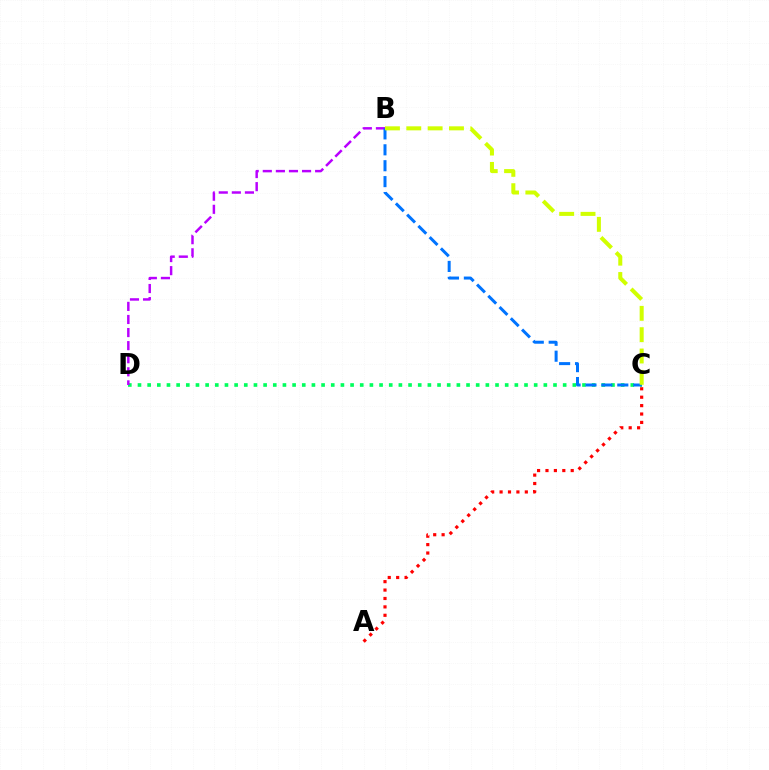{('C', 'D'): [{'color': '#00ff5c', 'line_style': 'dotted', 'thickness': 2.63}], ('A', 'C'): [{'color': '#ff0000', 'line_style': 'dotted', 'thickness': 2.29}], ('B', 'D'): [{'color': '#b900ff', 'line_style': 'dashed', 'thickness': 1.78}], ('B', 'C'): [{'color': '#0074ff', 'line_style': 'dashed', 'thickness': 2.16}, {'color': '#d1ff00', 'line_style': 'dashed', 'thickness': 2.9}]}